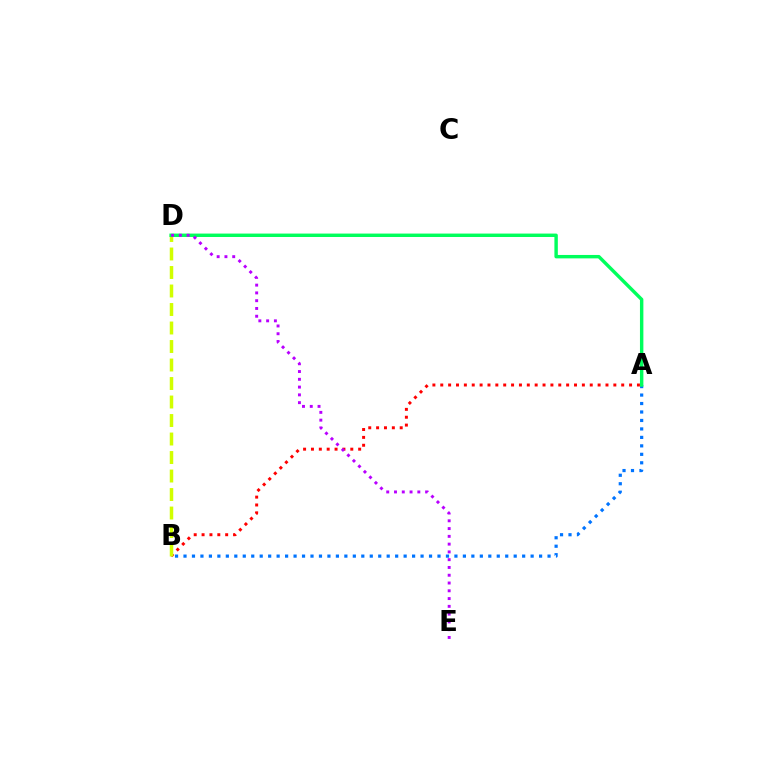{('A', 'B'): [{'color': '#ff0000', 'line_style': 'dotted', 'thickness': 2.14}, {'color': '#0074ff', 'line_style': 'dotted', 'thickness': 2.3}], ('B', 'D'): [{'color': '#d1ff00', 'line_style': 'dashed', 'thickness': 2.51}], ('A', 'D'): [{'color': '#00ff5c', 'line_style': 'solid', 'thickness': 2.46}], ('D', 'E'): [{'color': '#b900ff', 'line_style': 'dotted', 'thickness': 2.11}]}